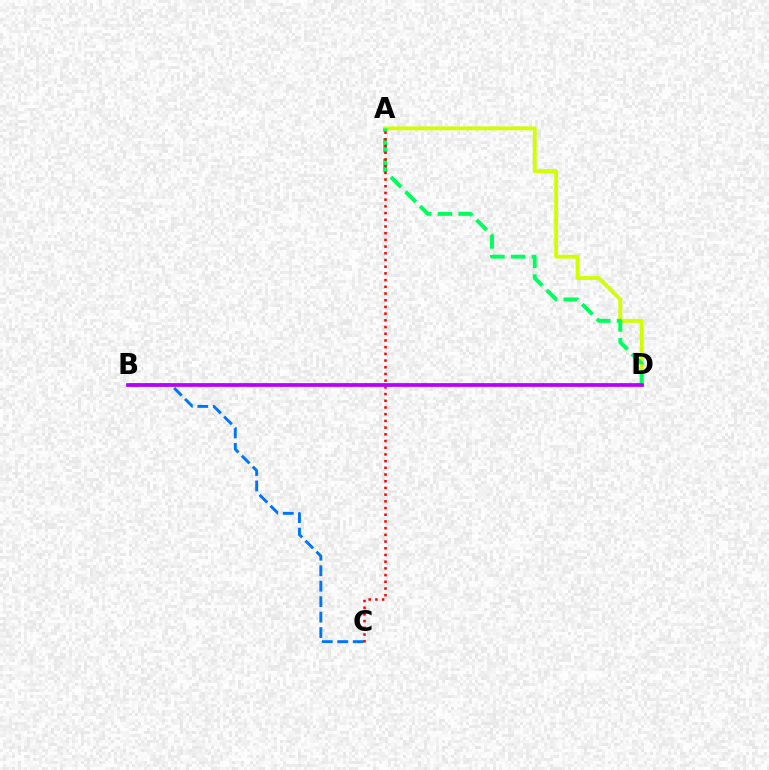{('B', 'C'): [{'color': '#0074ff', 'line_style': 'dashed', 'thickness': 2.1}], ('A', 'D'): [{'color': '#d1ff00', 'line_style': 'solid', 'thickness': 2.76}, {'color': '#00ff5c', 'line_style': 'dashed', 'thickness': 2.81}], ('A', 'C'): [{'color': '#ff0000', 'line_style': 'dotted', 'thickness': 1.82}], ('B', 'D'): [{'color': '#b900ff', 'line_style': 'solid', 'thickness': 2.7}]}